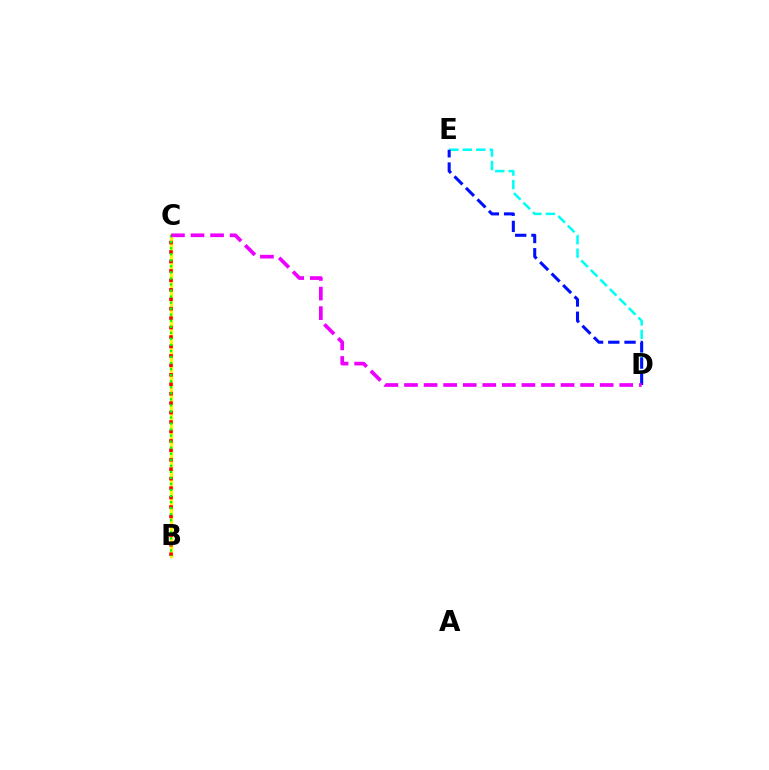{('B', 'C'): [{'color': '#fcf500', 'line_style': 'solid', 'thickness': 2.3}, {'color': '#ff0000', 'line_style': 'dotted', 'thickness': 2.57}, {'color': '#08ff00', 'line_style': 'dotted', 'thickness': 1.64}], ('D', 'E'): [{'color': '#00fff6', 'line_style': 'dashed', 'thickness': 1.83}, {'color': '#0010ff', 'line_style': 'dashed', 'thickness': 2.21}], ('C', 'D'): [{'color': '#ee00ff', 'line_style': 'dashed', 'thickness': 2.66}]}